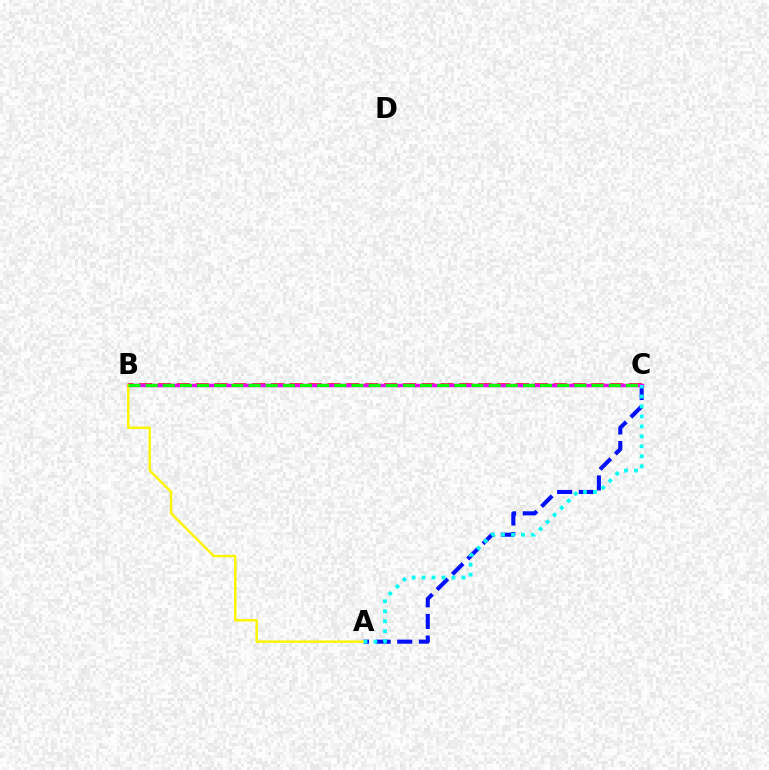{('A', 'C'): [{'color': '#0010ff', 'line_style': 'dashed', 'thickness': 2.94}, {'color': '#00fff6', 'line_style': 'dotted', 'thickness': 2.71}], ('B', 'C'): [{'color': '#ff0000', 'line_style': 'dashed', 'thickness': 2.56}, {'color': '#ee00ff', 'line_style': 'solid', 'thickness': 2.49}, {'color': '#08ff00', 'line_style': 'dashed', 'thickness': 2.33}], ('A', 'B'): [{'color': '#fcf500', 'line_style': 'solid', 'thickness': 1.77}]}